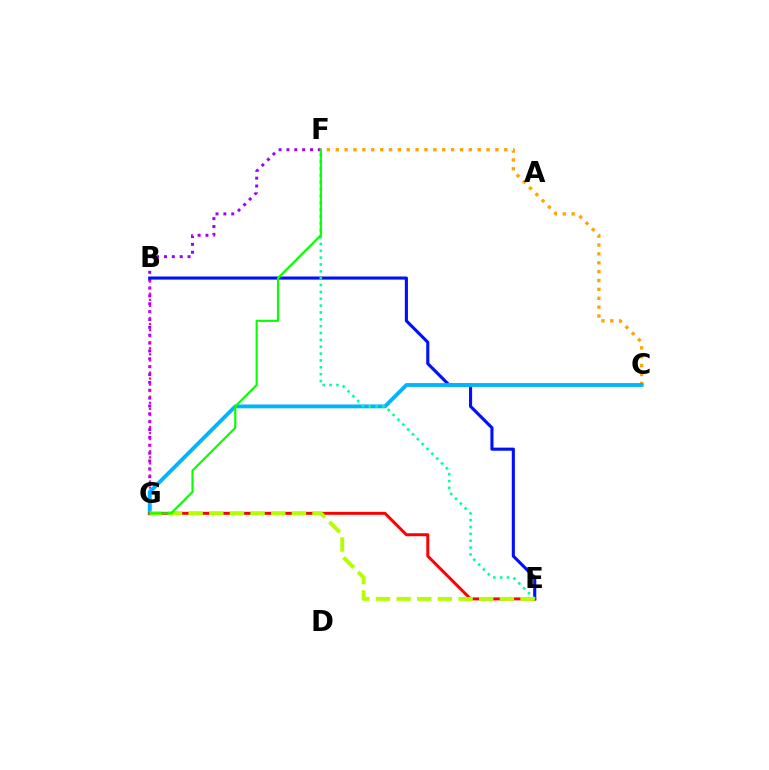{('F', 'G'): [{'color': '#9b00ff', 'line_style': 'dotted', 'thickness': 2.14}, {'color': '#08ff00', 'line_style': 'solid', 'thickness': 1.56}], ('C', 'F'): [{'color': '#ffa500', 'line_style': 'dotted', 'thickness': 2.41}], ('B', 'G'): [{'color': '#ff00bd', 'line_style': 'dotted', 'thickness': 1.65}], ('B', 'E'): [{'color': '#0010ff', 'line_style': 'solid', 'thickness': 2.24}], ('C', 'G'): [{'color': '#00b5ff', 'line_style': 'solid', 'thickness': 2.78}], ('E', 'G'): [{'color': '#ff0000', 'line_style': 'solid', 'thickness': 2.14}, {'color': '#b3ff00', 'line_style': 'dashed', 'thickness': 2.81}], ('E', 'F'): [{'color': '#00ff9d', 'line_style': 'dotted', 'thickness': 1.86}]}